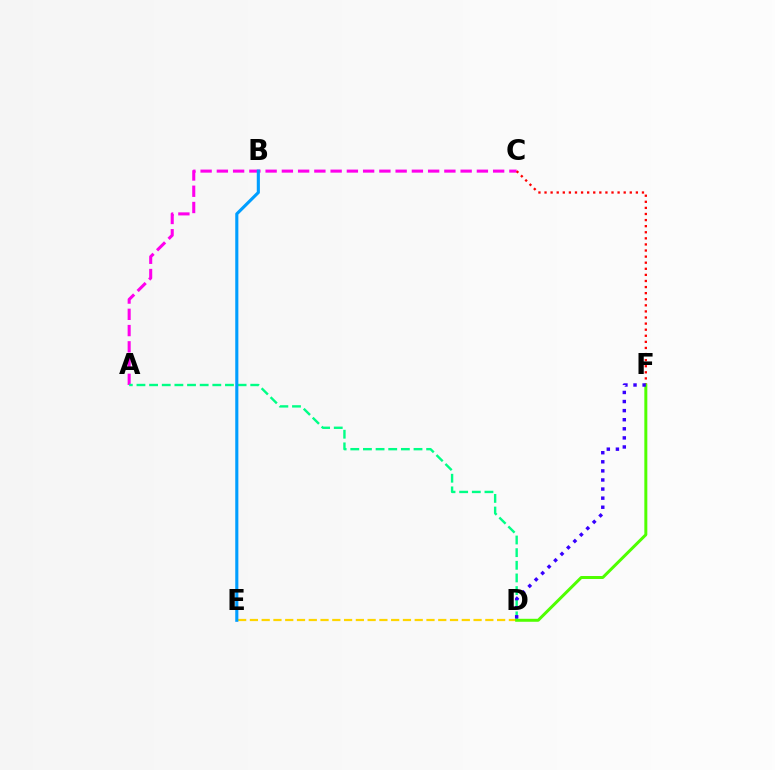{('D', 'E'): [{'color': '#ffd500', 'line_style': 'dashed', 'thickness': 1.6}], ('A', 'C'): [{'color': '#ff00ed', 'line_style': 'dashed', 'thickness': 2.21}], ('A', 'D'): [{'color': '#00ff86', 'line_style': 'dashed', 'thickness': 1.72}], ('B', 'E'): [{'color': '#009eff', 'line_style': 'solid', 'thickness': 2.24}], ('C', 'F'): [{'color': '#ff0000', 'line_style': 'dotted', 'thickness': 1.65}], ('D', 'F'): [{'color': '#4fff00', 'line_style': 'solid', 'thickness': 2.15}, {'color': '#3700ff', 'line_style': 'dotted', 'thickness': 2.47}]}